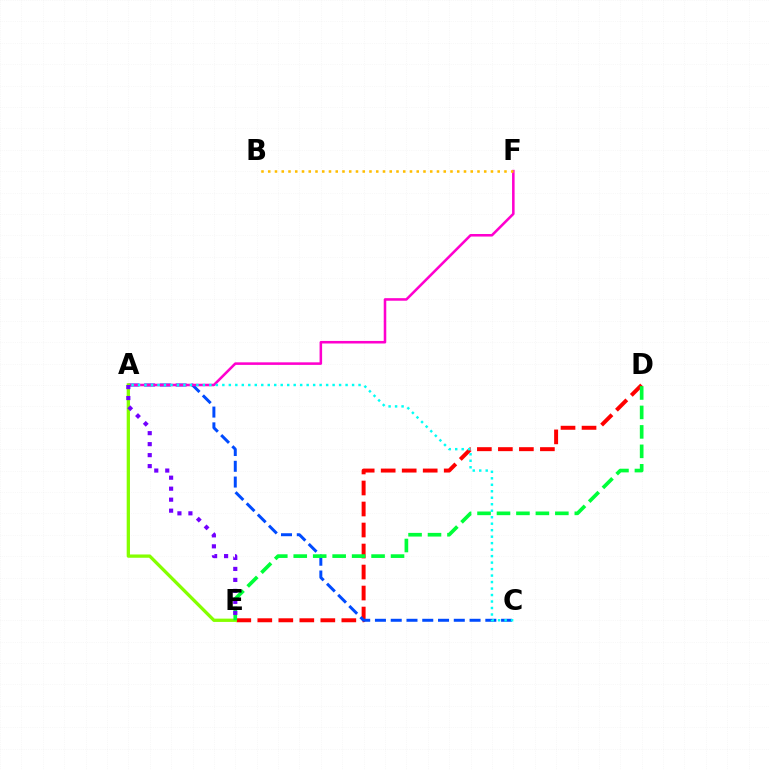{('D', 'E'): [{'color': '#ff0000', 'line_style': 'dashed', 'thickness': 2.85}, {'color': '#00ff39', 'line_style': 'dashed', 'thickness': 2.64}], ('A', 'C'): [{'color': '#004bff', 'line_style': 'dashed', 'thickness': 2.14}, {'color': '#00fff6', 'line_style': 'dotted', 'thickness': 1.76}], ('A', 'F'): [{'color': '#ff00cf', 'line_style': 'solid', 'thickness': 1.84}], ('A', 'E'): [{'color': '#84ff00', 'line_style': 'solid', 'thickness': 2.37}, {'color': '#7200ff', 'line_style': 'dotted', 'thickness': 2.99}], ('B', 'F'): [{'color': '#ffbd00', 'line_style': 'dotted', 'thickness': 1.83}]}